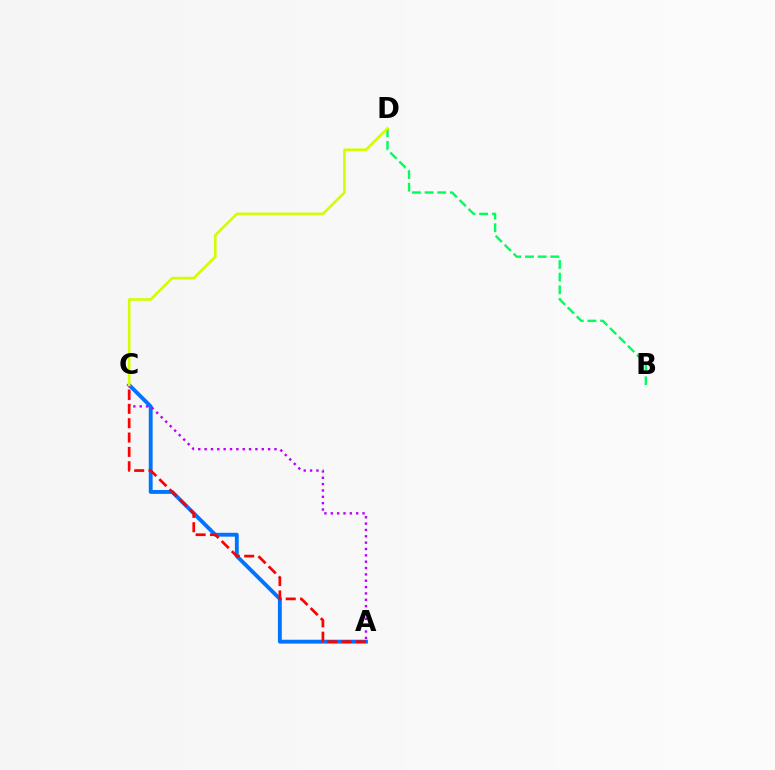{('B', 'D'): [{'color': '#00ff5c', 'line_style': 'dashed', 'thickness': 1.72}], ('A', 'C'): [{'color': '#0074ff', 'line_style': 'solid', 'thickness': 2.78}, {'color': '#b900ff', 'line_style': 'dotted', 'thickness': 1.73}, {'color': '#ff0000', 'line_style': 'dashed', 'thickness': 1.95}], ('C', 'D'): [{'color': '#d1ff00', 'line_style': 'solid', 'thickness': 1.87}]}